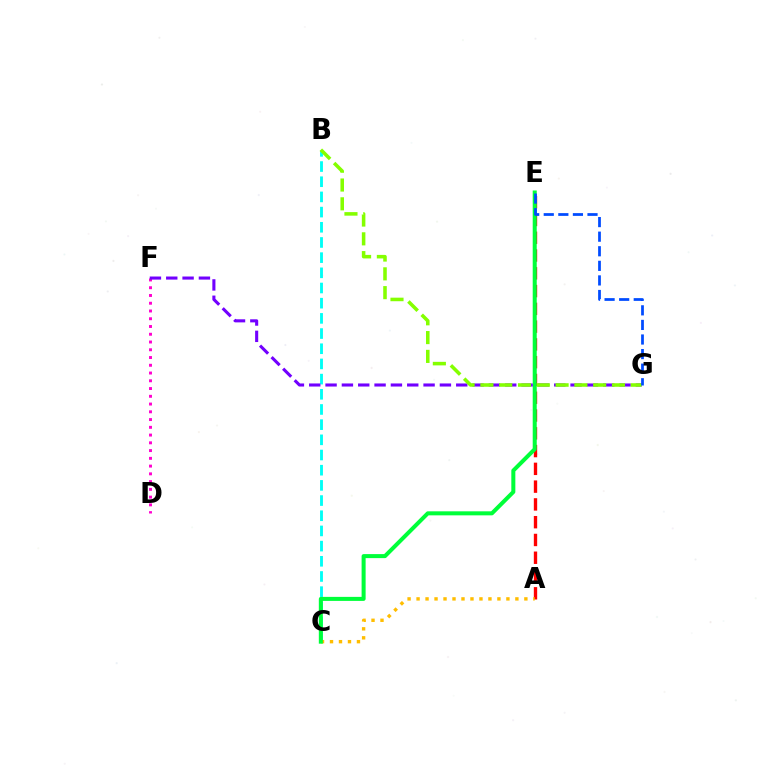{('B', 'C'): [{'color': '#00fff6', 'line_style': 'dashed', 'thickness': 2.06}], ('D', 'F'): [{'color': '#ff00cf', 'line_style': 'dotted', 'thickness': 2.11}], ('A', 'E'): [{'color': '#ff0000', 'line_style': 'dashed', 'thickness': 2.42}], ('A', 'C'): [{'color': '#ffbd00', 'line_style': 'dotted', 'thickness': 2.44}], ('C', 'E'): [{'color': '#00ff39', 'line_style': 'solid', 'thickness': 2.9}], ('F', 'G'): [{'color': '#7200ff', 'line_style': 'dashed', 'thickness': 2.22}], ('B', 'G'): [{'color': '#84ff00', 'line_style': 'dashed', 'thickness': 2.55}], ('E', 'G'): [{'color': '#004bff', 'line_style': 'dashed', 'thickness': 1.98}]}